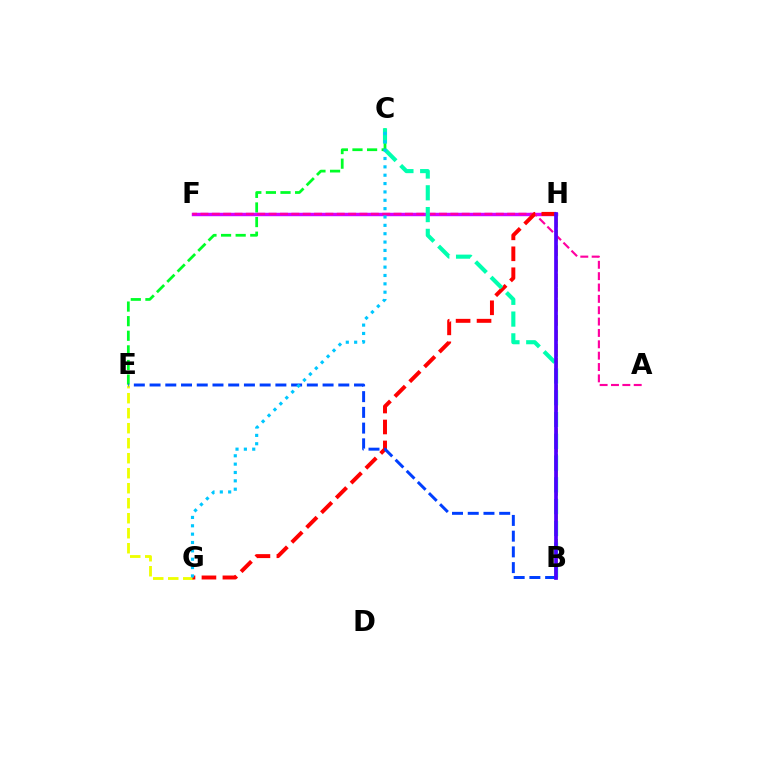{('C', 'E'): [{'color': '#00ff27', 'line_style': 'dashed', 'thickness': 1.98}], ('F', 'H'): [{'color': '#d600ff', 'line_style': 'solid', 'thickness': 2.46}], ('B', 'H'): [{'color': '#ff8800', 'line_style': 'dashed', 'thickness': 1.91}, {'color': '#66ff00', 'line_style': 'dotted', 'thickness': 2.1}, {'color': '#4f00ff', 'line_style': 'solid', 'thickness': 2.67}], ('A', 'F'): [{'color': '#ff00a0', 'line_style': 'dashed', 'thickness': 1.54}], ('E', 'G'): [{'color': '#eeff00', 'line_style': 'dashed', 'thickness': 2.04}], ('G', 'H'): [{'color': '#ff0000', 'line_style': 'dashed', 'thickness': 2.85}], ('B', 'C'): [{'color': '#00ffaf', 'line_style': 'dashed', 'thickness': 2.96}], ('B', 'E'): [{'color': '#003fff', 'line_style': 'dashed', 'thickness': 2.14}], ('C', 'G'): [{'color': '#00c7ff', 'line_style': 'dotted', 'thickness': 2.27}]}